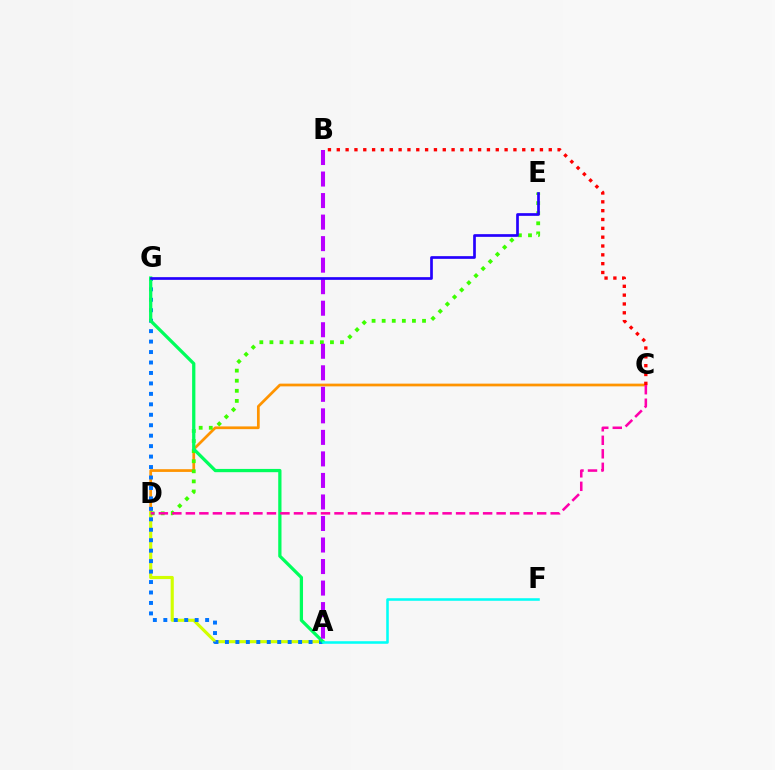{('C', 'D'): [{'color': '#ff9400', 'line_style': 'solid', 'thickness': 1.97}, {'color': '#ff00ac', 'line_style': 'dashed', 'thickness': 1.84}], ('A', 'D'): [{'color': '#d1ff00', 'line_style': 'solid', 'thickness': 2.26}], ('A', 'G'): [{'color': '#0074ff', 'line_style': 'dotted', 'thickness': 2.84}, {'color': '#00ff5c', 'line_style': 'solid', 'thickness': 2.35}], ('B', 'C'): [{'color': '#ff0000', 'line_style': 'dotted', 'thickness': 2.4}], ('D', 'E'): [{'color': '#3dff00', 'line_style': 'dotted', 'thickness': 2.74}], ('A', 'B'): [{'color': '#b900ff', 'line_style': 'dashed', 'thickness': 2.92}], ('E', 'G'): [{'color': '#2500ff', 'line_style': 'solid', 'thickness': 1.94}], ('A', 'F'): [{'color': '#00fff6', 'line_style': 'solid', 'thickness': 1.84}]}